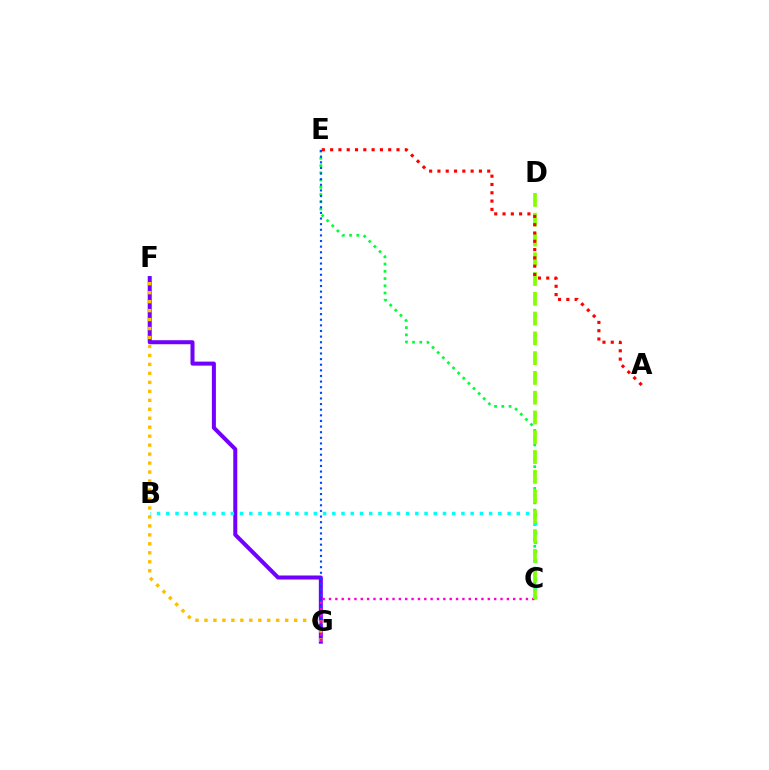{('F', 'G'): [{'color': '#7200ff', 'line_style': 'solid', 'thickness': 2.89}, {'color': '#ffbd00', 'line_style': 'dotted', 'thickness': 2.44}], ('C', 'E'): [{'color': '#00ff39', 'line_style': 'dotted', 'thickness': 1.97}], ('E', 'G'): [{'color': '#004bff', 'line_style': 'dotted', 'thickness': 1.53}], ('B', 'C'): [{'color': '#00fff6', 'line_style': 'dotted', 'thickness': 2.51}], ('C', 'G'): [{'color': '#ff00cf', 'line_style': 'dotted', 'thickness': 1.73}], ('C', 'D'): [{'color': '#84ff00', 'line_style': 'dashed', 'thickness': 2.69}], ('A', 'E'): [{'color': '#ff0000', 'line_style': 'dotted', 'thickness': 2.25}]}